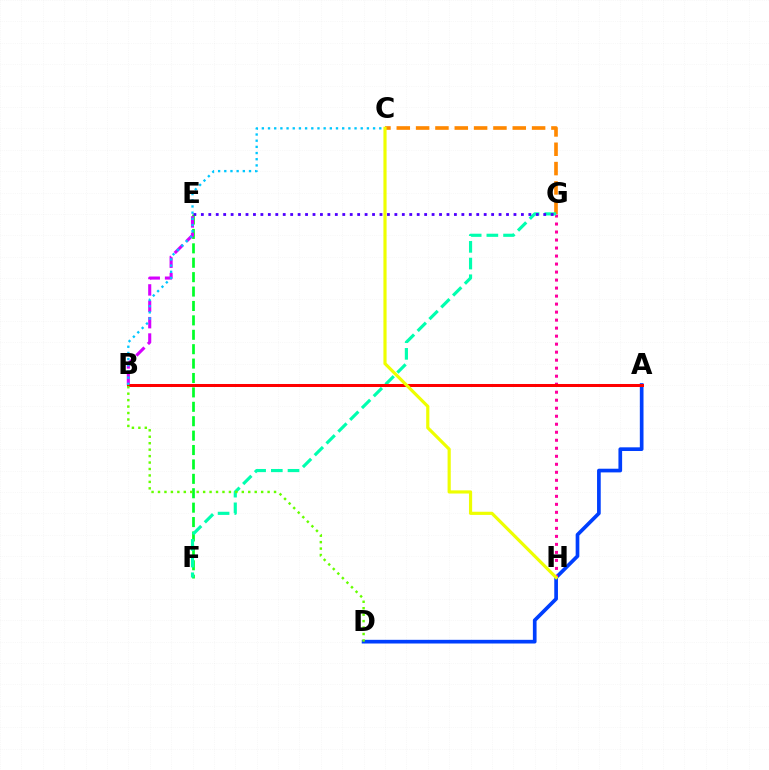{('A', 'D'): [{'color': '#003fff', 'line_style': 'solid', 'thickness': 2.65}], ('C', 'G'): [{'color': '#ff8800', 'line_style': 'dashed', 'thickness': 2.63}], ('E', 'F'): [{'color': '#00ff27', 'line_style': 'dashed', 'thickness': 1.96}], ('G', 'H'): [{'color': '#ff00a0', 'line_style': 'dotted', 'thickness': 2.18}], ('B', 'E'): [{'color': '#d600ff', 'line_style': 'dashed', 'thickness': 2.22}], ('F', 'G'): [{'color': '#00ffaf', 'line_style': 'dashed', 'thickness': 2.27}], ('A', 'B'): [{'color': '#ff0000', 'line_style': 'solid', 'thickness': 2.17}], ('B', 'D'): [{'color': '#66ff00', 'line_style': 'dotted', 'thickness': 1.75}], ('C', 'H'): [{'color': '#eeff00', 'line_style': 'solid', 'thickness': 2.28}], ('B', 'C'): [{'color': '#00c7ff', 'line_style': 'dotted', 'thickness': 1.68}], ('E', 'G'): [{'color': '#4f00ff', 'line_style': 'dotted', 'thickness': 2.02}]}